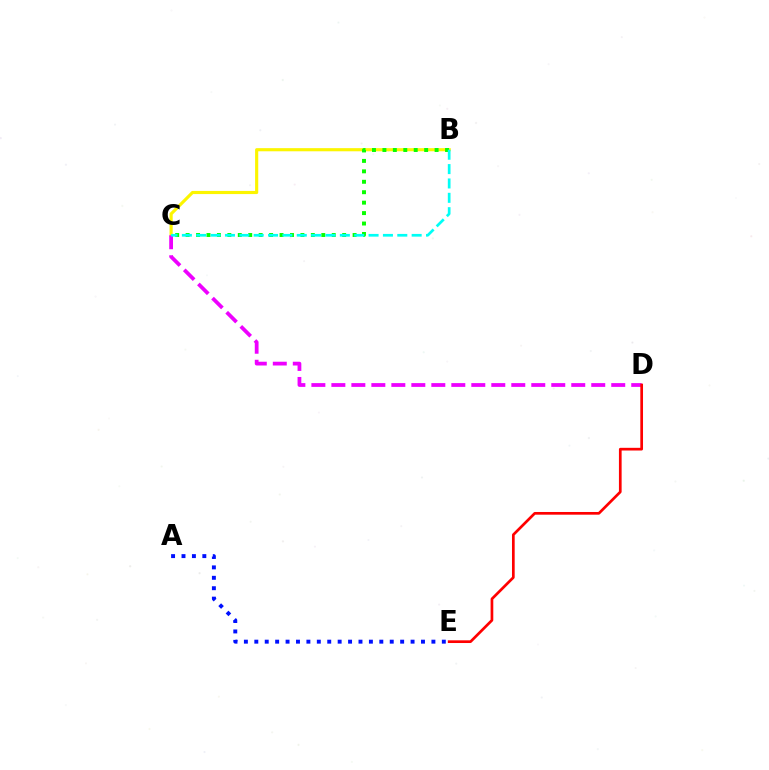{('B', 'C'): [{'color': '#fcf500', 'line_style': 'solid', 'thickness': 2.26}, {'color': '#08ff00', 'line_style': 'dotted', 'thickness': 2.84}, {'color': '#00fff6', 'line_style': 'dashed', 'thickness': 1.95}], ('C', 'D'): [{'color': '#ee00ff', 'line_style': 'dashed', 'thickness': 2.72}], ('D', 'E'): [{'color': '#ff0000', 'line_style': 'solid', 'thickness': 1.94}], ('A', 'E'): [{'color': '#0010ff', 'line_style': 'dotted', 'thickness': 2.83}]}